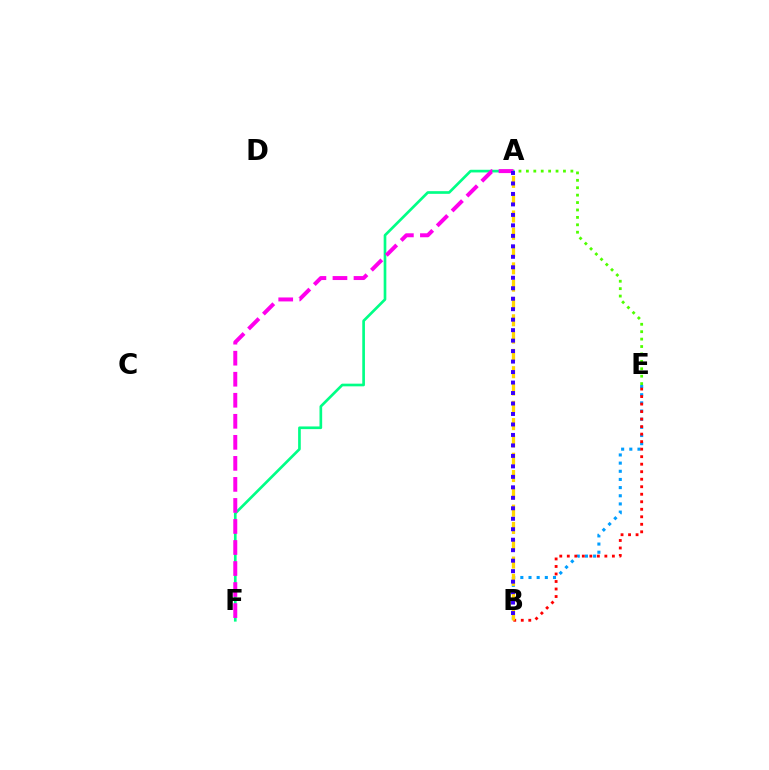{('A', 'E'): [{'color': '#4fff00', 'line_style': 'dotted', 'thickness': 2.01}], ('B', 'E'): [{'color': '#009eff', 'line_style': 'dotted', 'thickness': 2.22}, {'color': '#ff0000', 'line_style': 'dotted', 'thickness': 2.04}], ('A', 'F'): [{'color': '#00ff86', 'line_style': 'solid', 'thickness': 1.92}, {'color': '#ff00ed', 'line_style': 'dashed', 'thickness': 2.86}], ('A', 'B'): [{'color': '#ffd500', 'line_style': 'dashed', 'thickness': 2.35}, {'color': '#3700ff', 'line_style': 'dotted', 'thickness': 2.85}]}